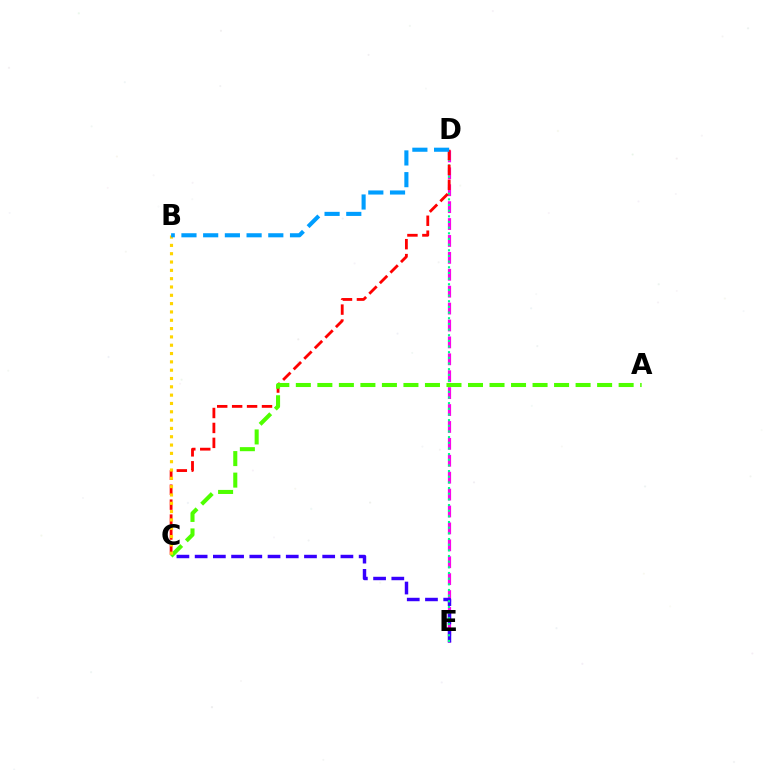{('D', 'E'): [{'color': '#ff00ed', 'line_style': 'dashed', 'thickness': 2.3}, {'color': '#00ff86', 'line_style': 'dotted', 'thickness': 1.54}], ('C', 'E'): [{'color': '#3700ff', 'line_style': 'dashed', 'thickness': 2.48}], ('C', 'D'): [{'color': '#ff0000', 'line_style': 'dashed', 'thickness': 2.03}], ('A', 'C'): [{'color': '#4fff00', 'line_style': 'dashed', 'thickness': 2.92}], ('B', 'C'): [{'color': '#ffd500', 'line_style': 'dotted', 'thickness': 2.26}], ('B', 'D'): [{'color': '#009eff', 'line_style': 'dashed', 'thickness': 2.95}]}